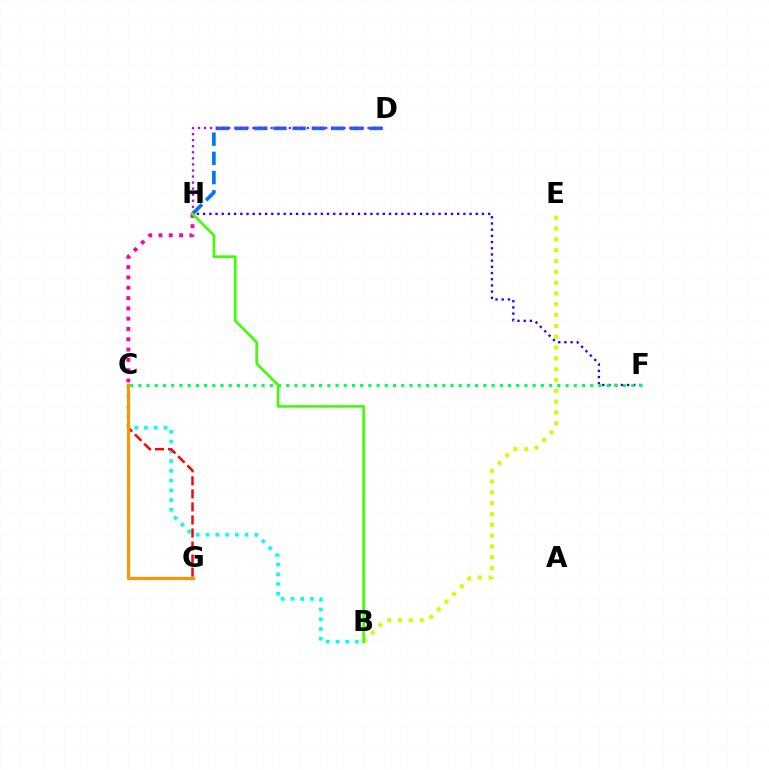{('B', 'C'): [{'color': '#00fff6', 'line_style': 'dotted', 'thickness': 2.65}], ('D', 'H'): [{'color': '#0074ff', 'line_style': 'dashed', 'thickness': 2.61}, {'color': '#b900ff', 'line_style': 'dotted', 'thickness': 1.65}], ('C', 'G'): [{'color': '#ff0000', 'line_style': 'dashed', 'thickness': 1.77}, {'color': '#ff9400', 'line_style': 'solid', 'thickness': 2.28}], ('F', 'H'): [{'color': '#2500ff', 'line_style': 'dotted', 'thickness': 1.68}], ('C', 'H'): [{'color': '#ff00ac', 'line_style': 'dotted', 'thickness': 2.8}], ('B', 'E'): [{'color': '#d1ff00', 'line_style': 'dotted', 'thickness': 2.94}], ('C', 'F'): [{'color': '#00ff5c', 'line_style': 'dotted', 'thickness': 2.23}], ('B', 'H'): [{'color': '#3dff00', 'line_style': 'solid', 'thickness': 1.88}]}